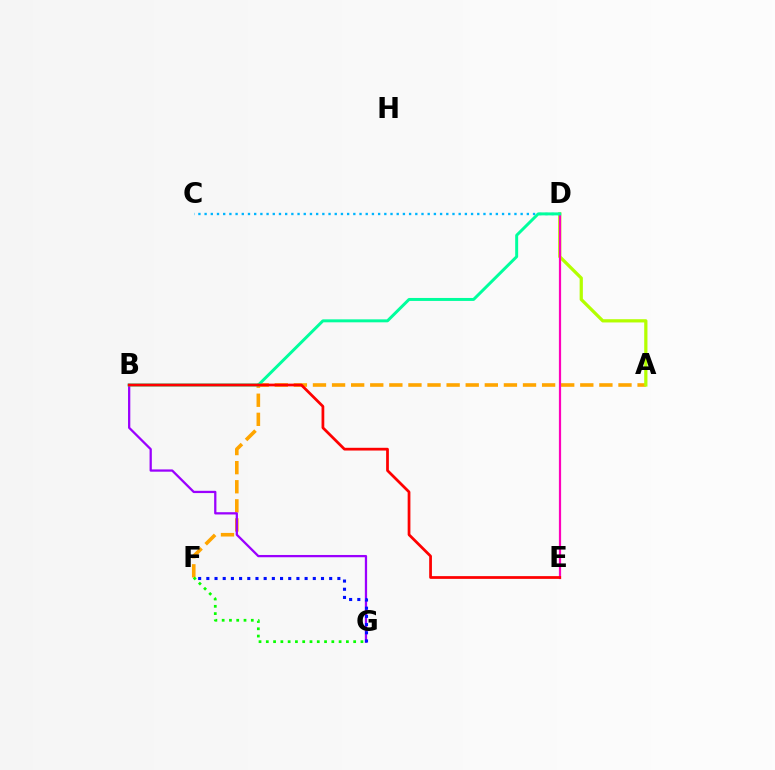{('A', 'F'): [{'color': '#ffa500', 'line_style': 'dashed', 'thickness': 2.59}], ('B', 'G'): [{'color': '#9b00ff', 'line_style': 'solid', 'thickness': 1.63}], ('A', 'D'): [{'color': '#b3ff00', 'line_style': 'solid', 'thickness': 2.33}], ('C', 'D'): [{'color': '#00b5ff', 'line_style': 'dotted', 'thickness': 1.68}], ('D', 'E'): [{'color': '#ff00bd', 'line_style': 'solid', 'thickness': 1.6}], ('F', 'G'): [{'color': '#0010ff', 'line_style': 'dotted', 'thickness': 2.23}, {'color': '#08ff00', 'line_style': 'dotted', 'thickness': 1.98}], ('B', 'D'): [{'color': '#00ff9d', 'line_style': 'solid', 'thickness': 2.14}], ('B', 'E'): [{'color': '#ff0000', 'line_style': 'solid', 'thickness': 1.98}]}